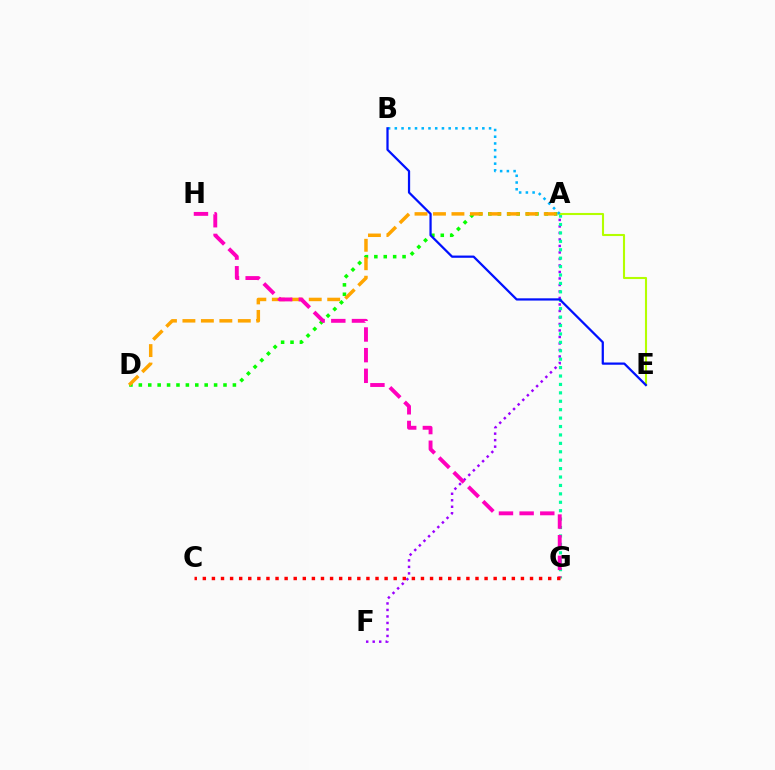{('A', 'D'): [{'color': '#08ff00', 'line_style': 'dotted', 'thickness': 2.56}, {'color': '#ffa500', 'line_style': 'dashed', 'thickness': 2.51}], ('A', 'F'): [{'color': '#9b00ff', 'line_style': 'dotted', 'thickness': 1.77}], ('A', 'G'): [{'color': '#00ff9d', 'line_style': 'dotted', 'thickness': 2.29}], ('G', 'H'): [{'color': '#ff00bd', 'line_style': 'dashed', 'thickness': 2.81}], ('A', 'E'): [{'color': '#b3ff00', 'line_style': 'solid', 'thickness': 1.52}], ('A', 'B'): [{'color': '#00b5ff', 'line_style': 'dotted', 'thickness': 1.83}], ('C', 'G'): [{'color': '#ff0000', 'line_style': 'dotted', 'thickness': 2.47}], ('B', 'E'): [{'color': '#0010ff', 'line_style': 'solid', 'thickness': 1.61}]}